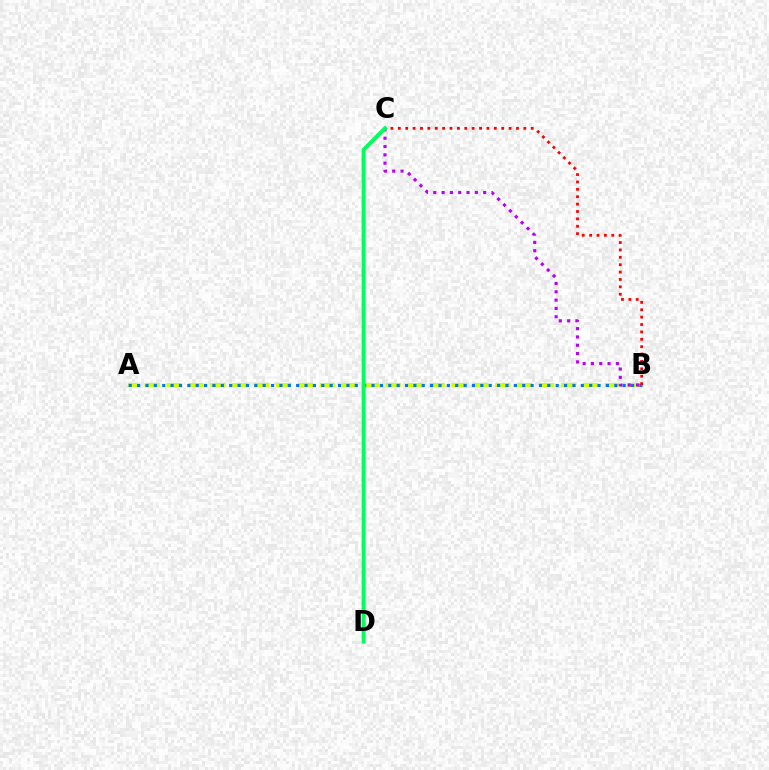{('A', 'B'): [{'color': '#d1ff00', 'line_style': 'dashed', 'thickness': 2.98}, {'color': '#0074ff', 'line_style': 'dotted', 'thickness': 2.27}], ('B', 'C'): [{'color': '#b900ff', 'line_style': 'dotted', 'thickness': 2.26}, {'color': '#ff0000', 'line_style': 'dotted', 'thickness': 2.01}], ('C', 'D'): [{'color': '#00ff5c', 'line_style': 'solid', 'thickness': 2.83}]}